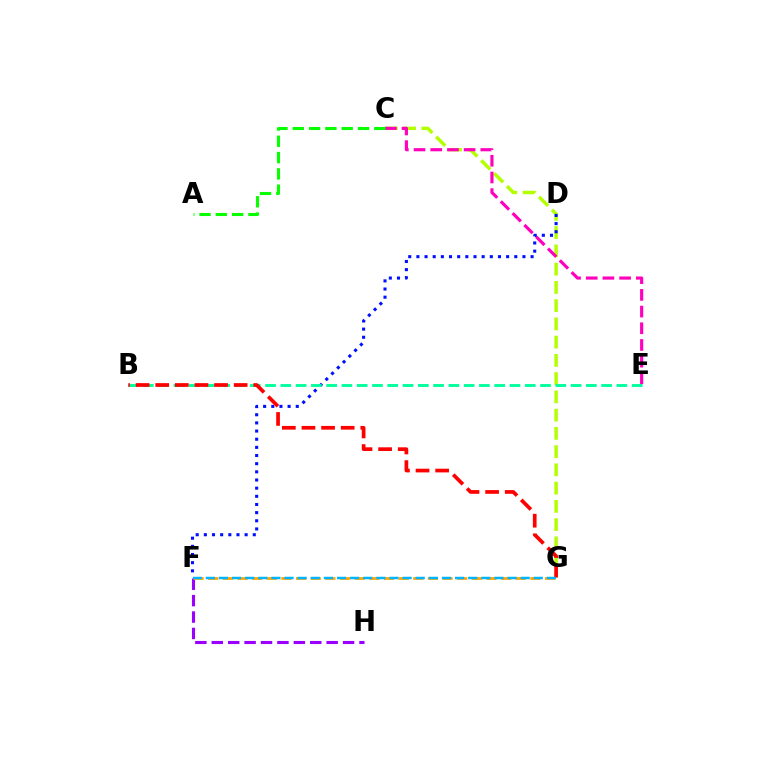{('F', 'H'): [{'color': '#9b00ff', 'line_style': 'dashed', 'thickness': 2.23}], ('C', 'G'): [{'color': '#b3ff00', 'line_style': 'dashed', 'thickness': 2.48}], ('C', 'E'): [{'color': '#ff00bd', 'line_style': 'dashed', 'thickness': 2.27}], ('A', 'C'): [{'color': '#08ff00', 'line_style': 'dashed', 'thickness': 2.21}], ('D', 'F'): [{'color': '#0010ff', 'line_style': 'dotted', 'thickness': 2.22}], ('F', 'G'): [{'color': '#ffa500', 'line_style': 'dashed', 'thickness': 1.99}, {'color': '#00b5ff', 'line_style': 'dashed', 'thickness': 1.78}], ('B', 'E'): [{'color': '#00ff9d', 'line_style': 'dashed', 'thickness': 2.08}], ('B', 'G'): [{'color': '#ff0000', 'line_style': 'dashed', 'thickness': 2.66}]}